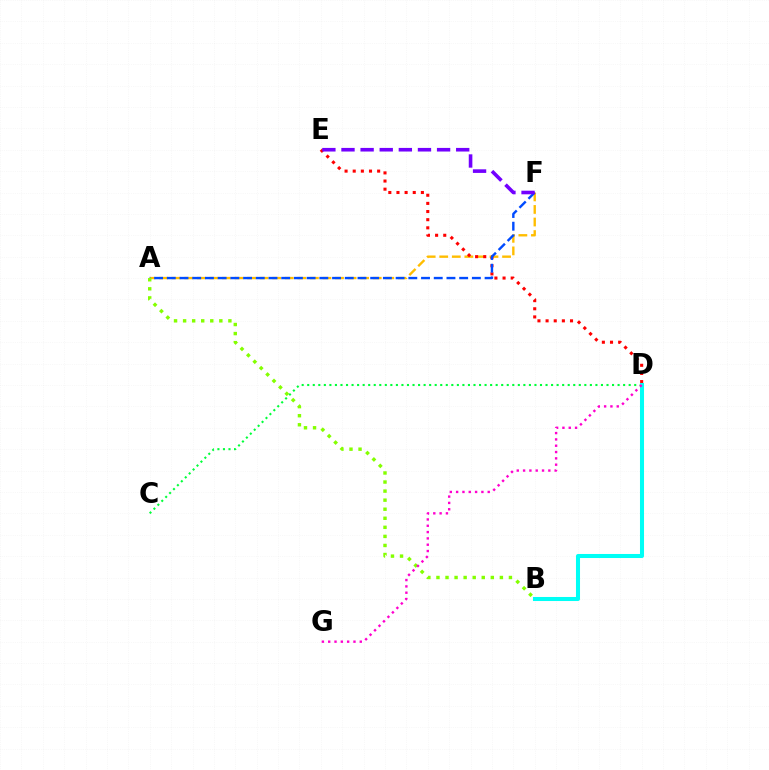{('A', 'F'): [{'color': '#ffbd00', 'line_style': 'dashed', 'thickness': 1.71}, {'color': '#004bff', 'line_style': 'dashed', 'thickness': 1.73}], ('D', 'E'): [{'color': '#ff0000', 'line_style': 'dotted', 'thickness': 2.21}], ('C', 'D'): [{'color': '#00ff39', 'line_style': 'dotted', 'thickness': 1.51}], ('B', 'D'): [{'color': '#00fff6', 'line_style': 'solid', 'thickness': 2.92}], ('E', 'F'): [{'color': '#7200ff', 'line_style': 'dashed', 'thickness': 2.6}], ('A', 'B'): [{'color': '#84ff00', 'line_style': 'dotted', 'thickness': 2.46}], ('D', 'G'): [{'color': '#ff00cf', 'line_style': 'dotted', 'thickness': 1.72}]}